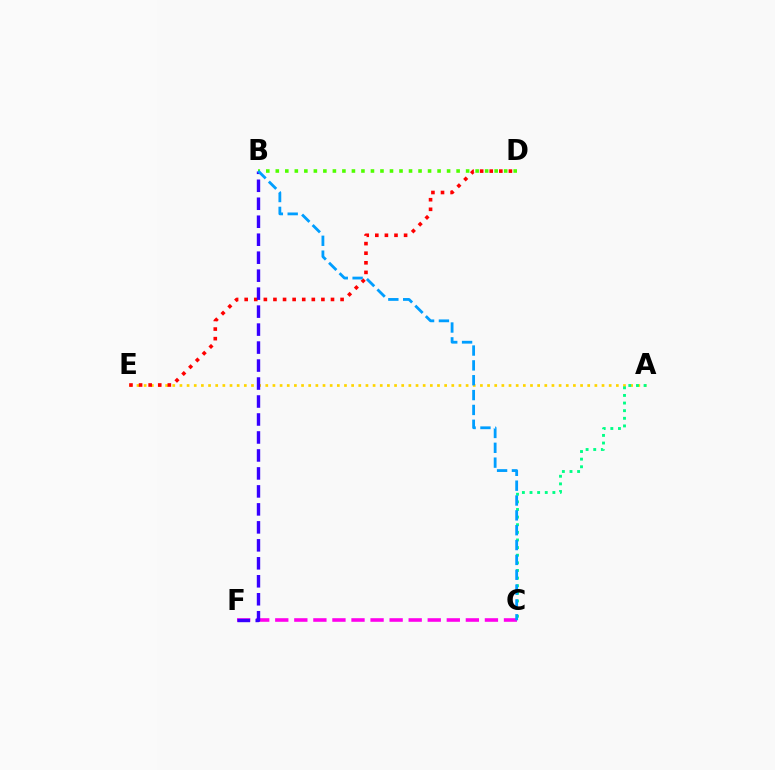{('A', 'E'): [{'color': '#ffd500', 'line_style': 'dotted', 'thickness': 1.94}], ('A', 'C'): [{'color': '#00ff86', 'line_style': 'dotted', 'thickness': 2.07}], ('D', 'E'): [{'color': '#ff0000', 'line_style': 'dotted', 'thickness': 2.61}], ('C', 'F'): [{'color': '#ff00ed', 'line_style': 'dashed', 'thickness': 2.59}], ('B', 'D'): [{'color': '#4fff00', 'line_style': 'dotted', 'thickness': 2.59}], ('B', 'F'): [{'color': '#3700ff', 'line_style': 'dashed', 'thickness': 2.44}], ('B', 'C'): [{'color': '#009eff', 'line_style': 'dashed', 'thickness': 2.02}]}